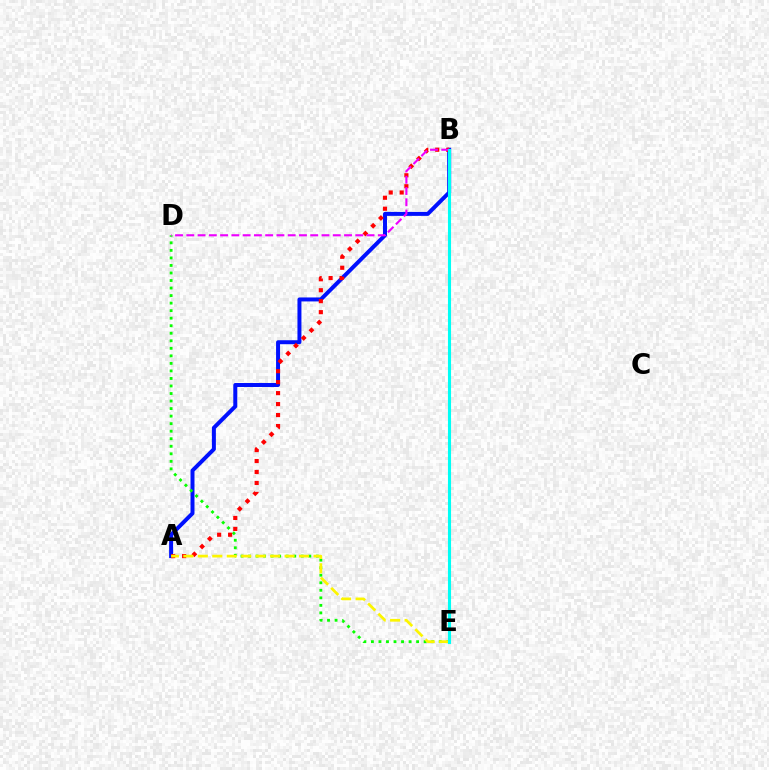{('A', 'B'): [{'color': '#0010ff', 'line_style': 'solid', 'thickness': 2.86}, {'color': '#ff0000', 'line_style': 'dotted', 'thickness': 2.98}], ('D', 'E'): [{'color': '#08ff00', 'line_style': 'dotted', 'thickness': 2.05}], ('B', 'D'): [{'color': '#ee00ff', 'line_style': 'dashed', 'thickness': 1.53}], ('A', 'E'): [{'color': '#fcf500', 'line_style': 'dashed', 'thickness': 1.96}], ('B', 'E'): [{'color': '#00fff6', 'line_style': 'solid', 'thickness': 2.22}]}